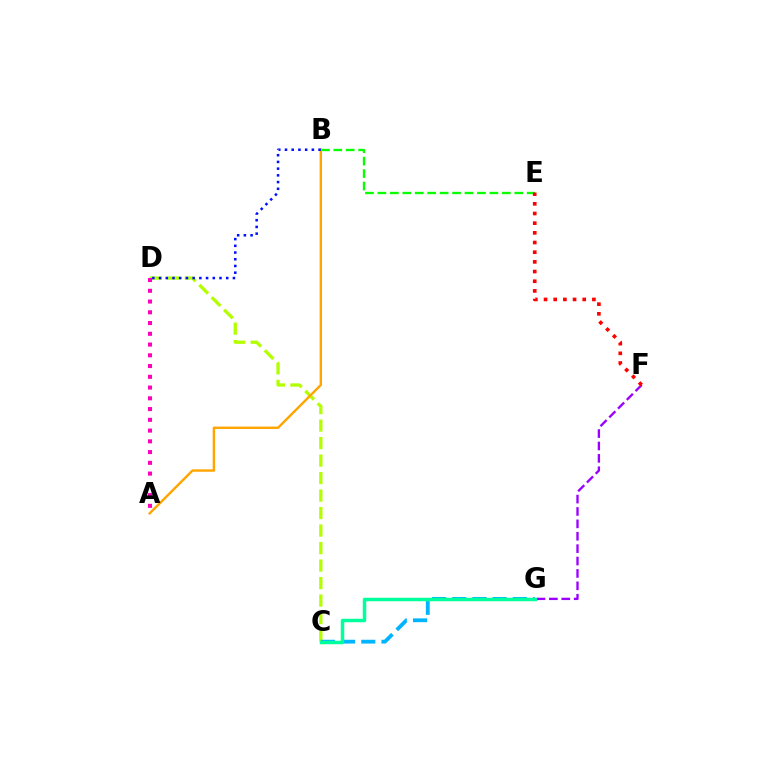{('B', 'E'): [{'color': '#08ff00', 'line_style': 'dashed', 'thickness': 1.69}], ('C', 'D'): [{'color': '#b3ff00', 'line_style': 'dashed', 'thickness': 2.38}], ('C', 'G'): [{'color': '#00b5ff', 'line_style': 'dashed', 'thickness': 2.74}, {'color': '#00ff9d', 'line_style': 'solid', 'thickness': 2.5}], ('A', 'D'): [{'color': '#ff00bd', 'line_style': 'dotted', 'thickness': 2.92}], ('F', 'G'): [{'color': '#9b00ff', 'line_style': 'dashed', 'thickness': 1.68}], ('A', 'B'): [{'color': '#ffa500', 'line_style': 'solid', 'thickness': 1.73}], ('B', 'D'): [{'color': '#0010ff', 'line_style': 'dotted', 'thickness': 1.82}], ('E', 'F'): [{'color': '#ff0000', 'line_style': 'dotted', 'thickness': 2.63}]}